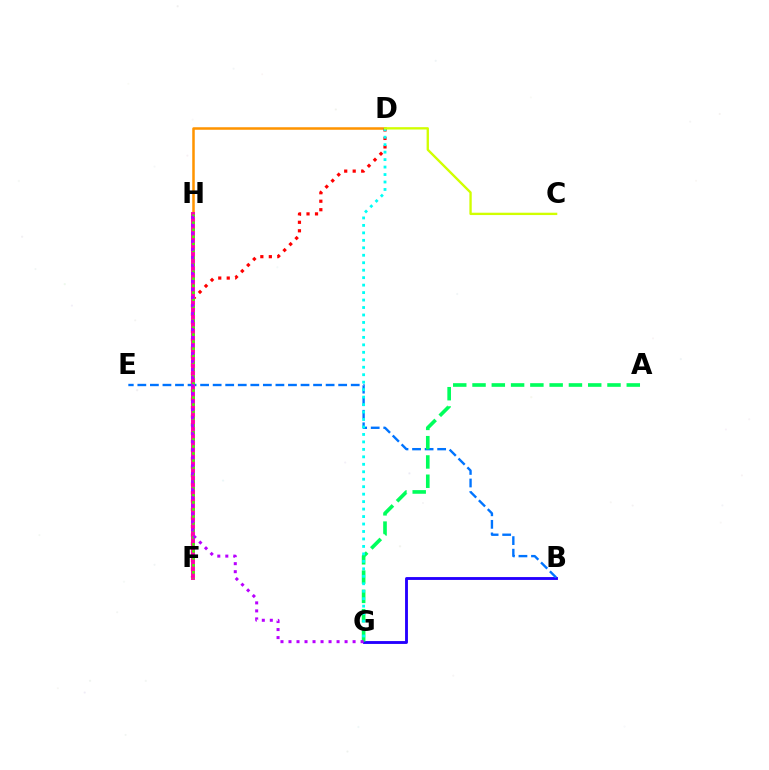{('B', 'G'): [{'color': '#2500ff', 'line_style': 'solid', 'thickness': 2.06}], ('B', 'E'): [{'color': '#0074ff', 'line_style': 'dashed', 'thickness': 1.71}], ('D', 'H'): [{'color': '#ff9400', 'line_style': 'solid', 'thickness': 1.81}], ('A', 'G'): [{'color': '#00ff5c', 'line_style': 'dashed', 'thickness': 2.62}], ('D', 'F'): [{'color': '#ff0000', 'line_style': 'dotted', 'thickness': 2.31}], ('F', 'H'): [{'color': '#ff00ac', 'line_style': 'solid', 'thickness': 2.82}, {'color': '#3dff00', 'line_style': 'dotted', 'thickness': 1.9}], ('D', 'G'): [{'color': '#00fff6', 'line_style': 'dotted', 'thickness': 2.03}], ('C', 'D'): [{'color': '#d1ff00', 'line_style': 'solid', 'thickness': 1.69}], ('G', 'H'): [{'color': '#b900ff', 'line_style': 'dotted', 'thickness': 2.18}]}